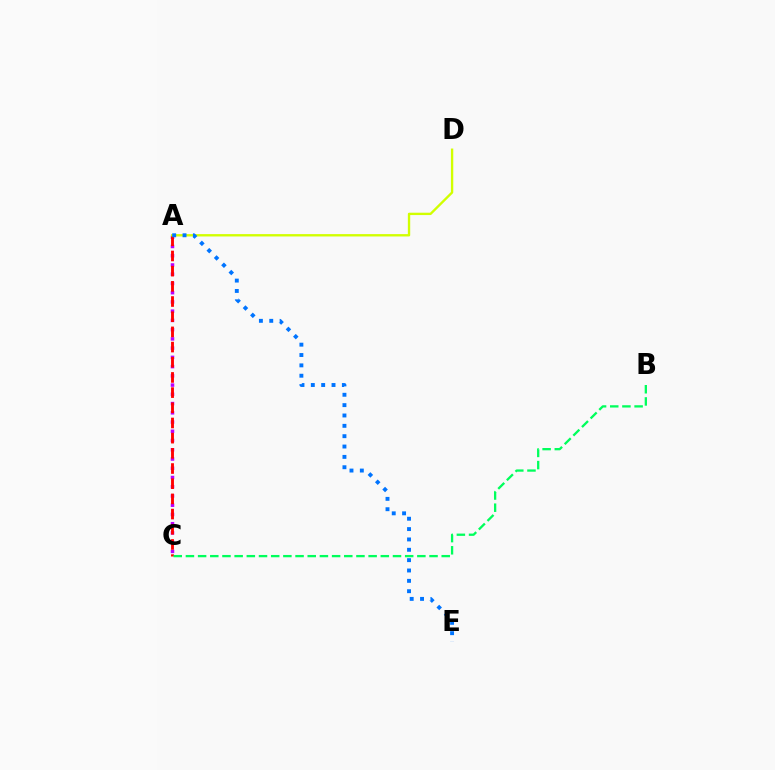{('A', 'C'): [{'color': '#b900ff', 'line_style': 'dotted', 'thickness': 2.51}, {'color': '#ff0000', 'line_style': 'dashed', 'thickness': 2.06}], ('A', 'D'): [{'color': '#d1ff00', 'line_style': 'solid', 'thickness': 1.7}], ('B', 'C'): [{'color': '#00ff5c', 'line_style': 'dashed', 'thickness': 1.65}], ('A', 'E'): [{'color': '#0074ff', 'line_style': 'dotted', 'thickness': 2.81}]}